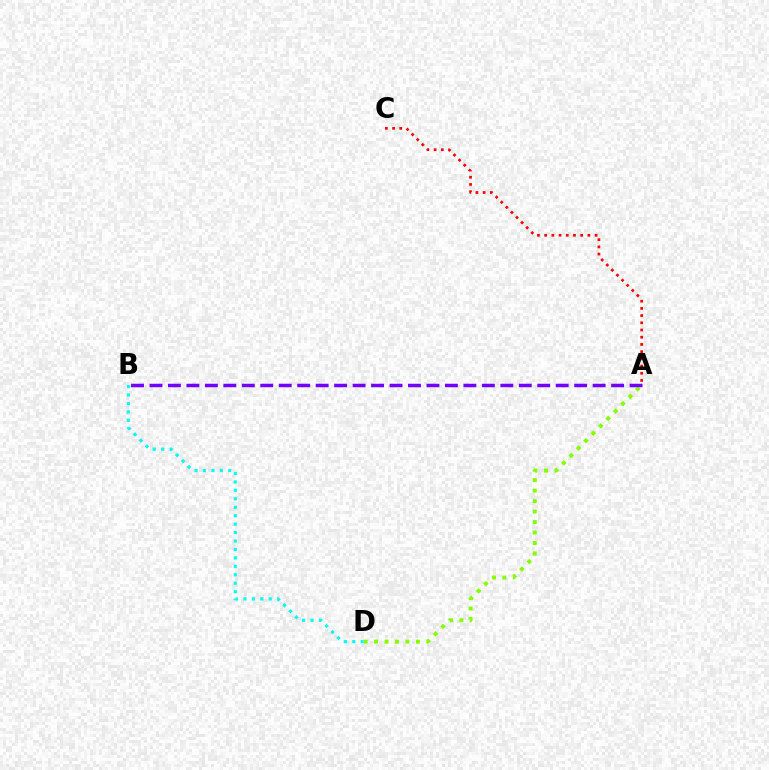{('A', 'D'): [{'color': '#84ff00', 'line_style': 'dotted', 'thickness': 2.84}], ('B', 'D'): [{'color': '#00fff6', 'line_style': 'dotted', 'thickness': 2.29}], ('A', 'B'): [{'color': '#7200ff', 'line_style': 'dashed', 'thickness': 2.51}], ('A', 'C'): [{'color': '#ff0000', 'line_style': 'dotted', 'thickness': 1.96}]}